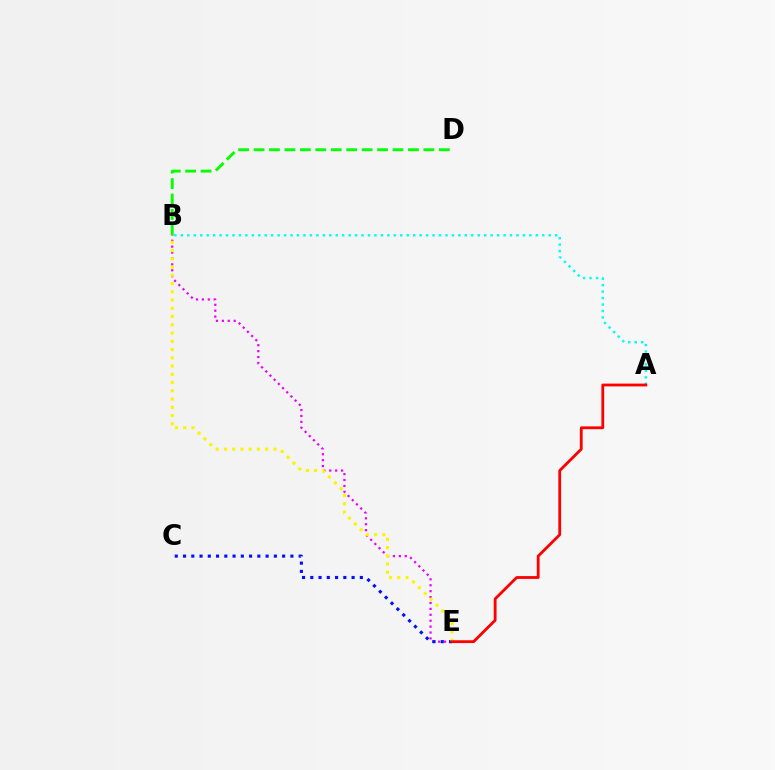{('B', 'D'): [{'color': '#08ff00', 'line_style': 'dashed', 'thickness': 2.1}], ('B', 'E'): [{'color': '#ee00ff', 'line_style': 'dotted', 'thickness': 1.61}, {'color': '#fcf500', 'line_style': 'dotted', 'thickness': 2.24}], ('C', 'E'): [{'color': '#0010ff', 'line_style': 'dotted', 'thickness': 2.24}], ('A', 'B'): [{'color': '#00fff6', 'line_style': 'dotted', 'thickness': 1.75}], ('A', 'E'): [{'color': '#ff0000', 'line_style': 'solid', 'thickness': 2.02}]}